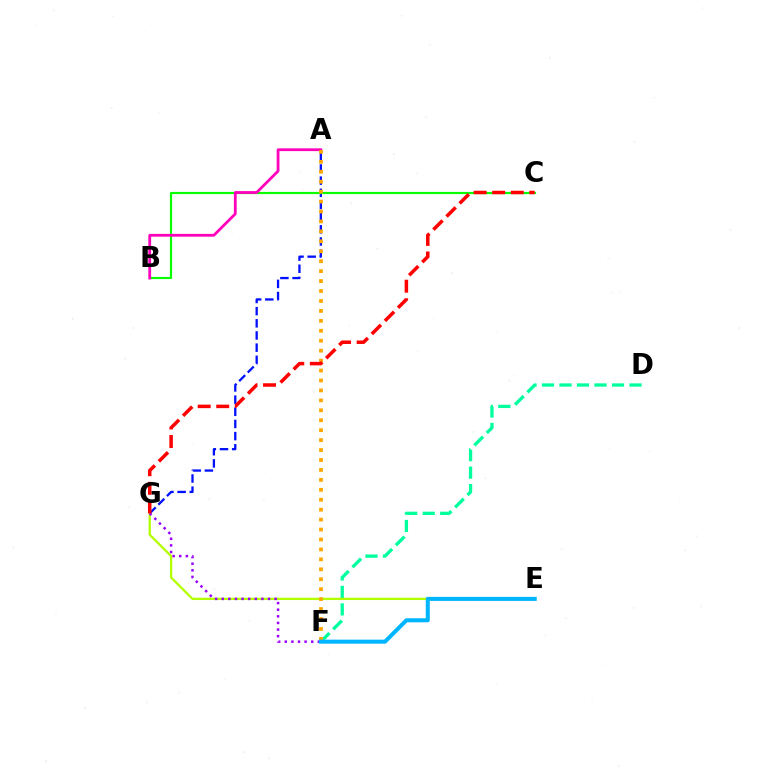{('D', 'F'): [{'color': '#00ff9d', 'line_style': 'dashed', 'thickness': 2.38}], ('E', 'G'): [{'color': '#b3ff00', 'line_style': 'solid', 'thickness': 1.65}], ('A', 'G'): [{'color': '#0010ff', 'line_style': 'dashed', 'thickness': 1.65}], ('B', 'C'): [{'color': '#08ff00', 'line_style': 'solid', 'thickness': 1.57}], ('A', 'B'): [{'color': '#ff00bd', 'line_style': 'solid', 'thickness': 2.0}], ('F', 'G'): [{'color': '#9b00ff', 'line_style': 'dotted', 'thickness': 1.8}], ('A', 'F'): [{'color': '#ffa500', 'line_style': 'dotted', 'thickness': 2.7}], ('E', 'F'): [{'color': '#00b5ff', 'line_style': 'solid', 'thickness': 2.91}], ('C', 'G'): [{'color': '#ff0000', 'line_style': 'dashed', 'thickness': 2.52}]}